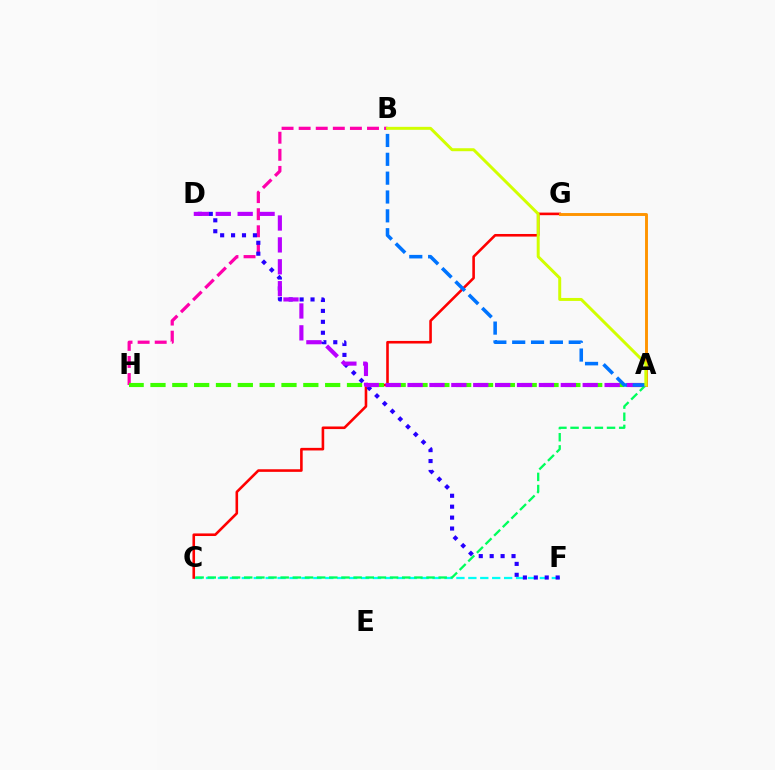{('B', 'H'): [{'color': '#ff00ac', 'line_style': 'dashed', 'thickness': 2.32}], ('C', 'F'): [{'color': '#00fff6', 'line_style': 'dashed', 'thickness': 1.62}], ('C', 'G'): [{'color': '#ff0000', 'line_style': 'solid', 'thickness': 1.87}], ('A', 'C'): [{'color': '#00ff5c', 'line_style': 'dashed', 'thickness': 1.65}], ('A', 'G'): [{'color': '#ff9400', 'line_style': 'solid', 'thickness': 2.1}], ('D', 'F'): [{'color': '#2500ff', 'line_style': 'dotted', 'thickness': 2.97}], ('A', 'H'): [{'color': '#3dff00', 'line_style': 'dashed', 'thickness': 2.97}], ('A', 'D'): [{'color': '#b900ff', 'line_style': 'dashed', 'thickness': 2.97}], ('A', 'B'): [{'color': '#0074ff', 'line_style': 'dashed', 'thickness': 2.56}, {'color': '#d1ff00', 'line_style': 'solid', 'thickness': 2.14}]}